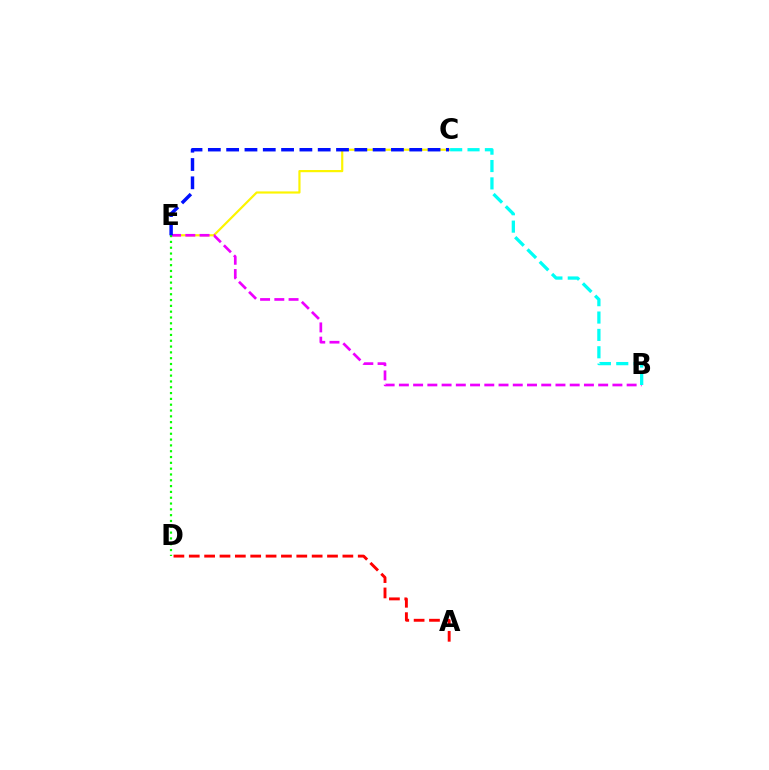{('C', 'E'): [{'color': '#fcf500', 'line_style': 'solid', 'thickness': 1.57}, {'color': '#0010ff', 'line_style': 'dashed', 'thickness': 2.49}], ('B', 'E'): [{'color': '#ee00ff', 'line_style': 'dashed', 'thickness': 1.93}], ('D', 'E'): [{'color': '#08ff00', 'line_style': 'dotted', 'thickness': 1.58}], ('A', 'D'): [{'color': '#ff0000', 'line_style': 'dashed', 'thickness': 2.09}], ('B', 'C'): [{'color': '#00fff6', 'line_style': 'dashed', 'thickness': 2.36}]}